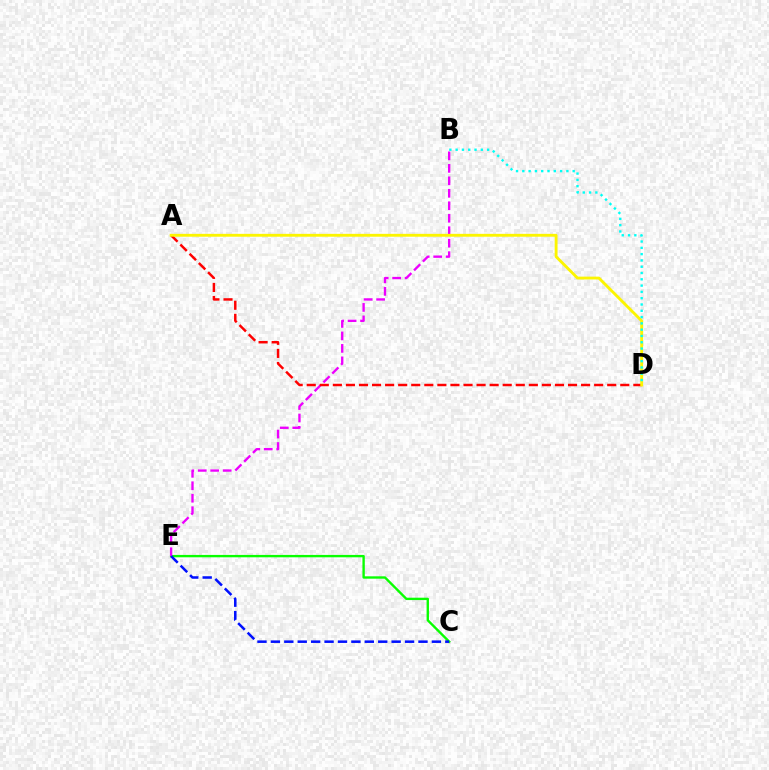{('C', 'E'): [{'color': '#08ff00', 'line_style': 'solid', 'thickness': 1.71}, {'color': '#0010ff', 'line_style': 'dashed', 'thickness': 1.82}], ('B', 'E'): [{'color': '#ee00ff', 'line_style': 'dashed', 'thickness': 1.69}], ('A', 'D'): [{'color': '#ff0000', 'line_style': 'dashed', 'thickness': 1.77}, {'color': '#fcf500', 'line_style': 'solid', 'thickness': 2.06}], ('B', 'D'): [{'color': '#00fff6', 'line_style': 'dotted', 'thickness': 1.71}]}